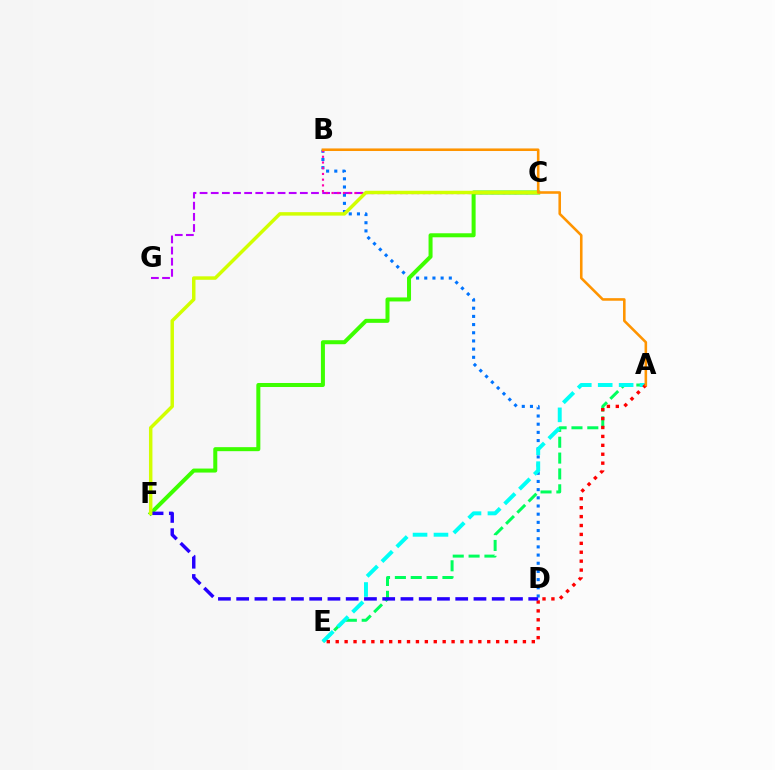{('A', 'E'): [{'color': '#00ff5c', 'line_style': 'dashed', 'thickness': 2.15}, {'color': '#00fff6', 'line_style': 'dashed', 'thickness': 2.84}, {'color': '#ff0000', 'line_style': 'dotted', 'thickness': 2.42}], ('C', 'G'): [{'color': '#b900ff', 'line_style': 'dashed', 'thickness': 1.51}], ('B', 'D'): [{'color': '#0074ff', 'line_style': 'dotted', 'thickness': 2.22}], ('C', 'F'): [{'color': '#3dff00', 'line_style': 'solid', 'thickness': 2.89}, {'color': '#d1ff00', 'line_style': 'solid', 'thickness': 2.49}], ('B', 'C'): [{'color': '#ff00ac', 'line_style': 'dotted', 'thickness': 1.55}], ('D', 'F'): [{'color': '#2500ff', 'line_style': 'dashed', 'thickness': 2.48}], ('A', 'B'): [{'color': '#ff9400', 'line_style': 'solid', 'thickness': 1.85}]}